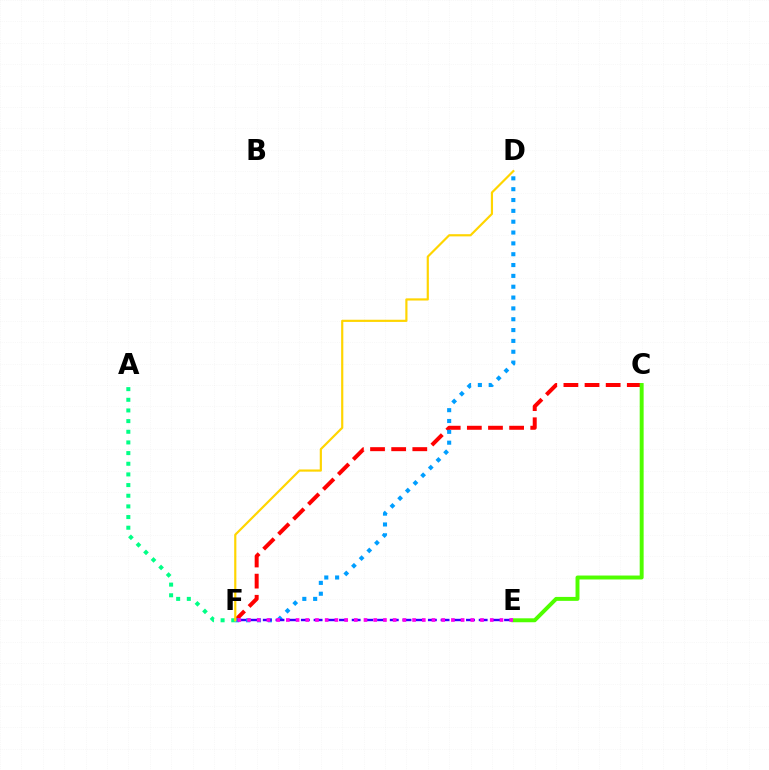{('C', 'F'): [{'color': '#ff0000', 'line_style': 'dashed', 'thickness': 2.87}], ('D', 'F'): [{'color': '#009eff', 'line_style': 'dotted', 'thickness': 2.94}, {'color': '#ffd500', 'line_style': 'solid', 'thickness': 1.57}], ('A', 'F'): [{'color': '#00ff86', 'line_style': 'dotted', 'thickness': 2.9}], ('C', 'E'): [{'color': '#4fff00', 'line_style': 'solid', 'thickness': 2.84}], ('E', 'F'): [{'color': '#3700ff', 'line_style': 'dashed', 'thickness': 1.73}, {'color': '#ff00ed', 'line_style': 'dotted', 'thickness': 2.64}]}